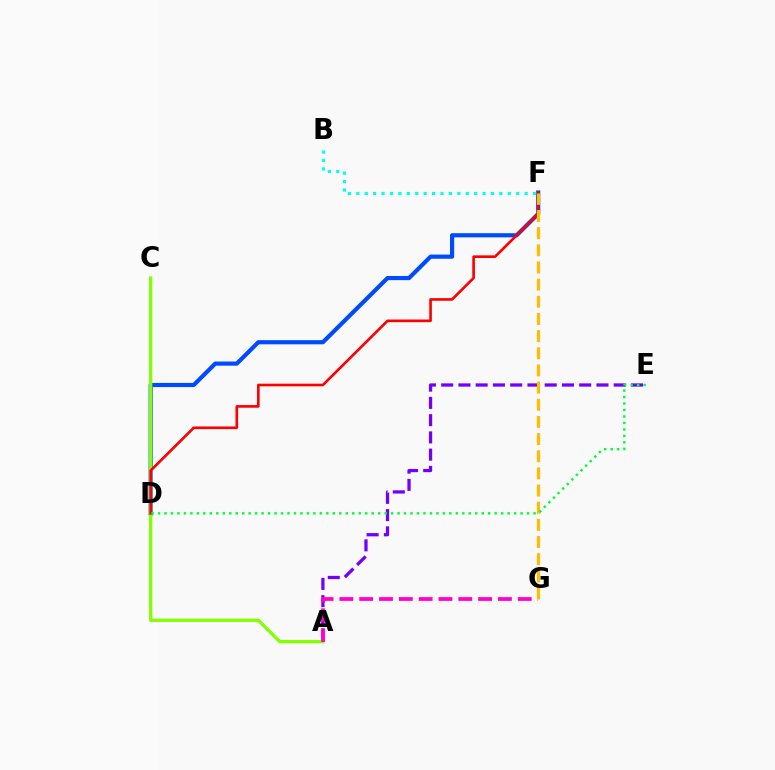{('D', 'F'): [{'color': '#004bff', 'line_style': 'solid', 'thickness': 3.0}, {'color': '#ff0000', 'line_style': 'solid', 'thickness': 1.9}], ('A', 'E'): [{'color': '#7200ff', 'line_style': 'dashed', 'thickness': 2.34}], ('A', 'C'): [{'color': '#84ff00', 'line_style': 'solid', 'thickness': 2.37}], ('A', 'G'): [{'color': '#ff00cf', 'line_style': 'dashed', 'thickness': 2.69}], ('B', 'F'): [{'color': '#00fff6', 'line_style': 'dotted', 'thickness': 2.29}], ('F', 'G'): [{'color': '#ffbd00', 'line_style': 'dashed', 'thickness': 2.33}], ('D', 'E'): [{'color': '#00ff39', 'line_style': 'dotted', 'thickness': 1.76}]}